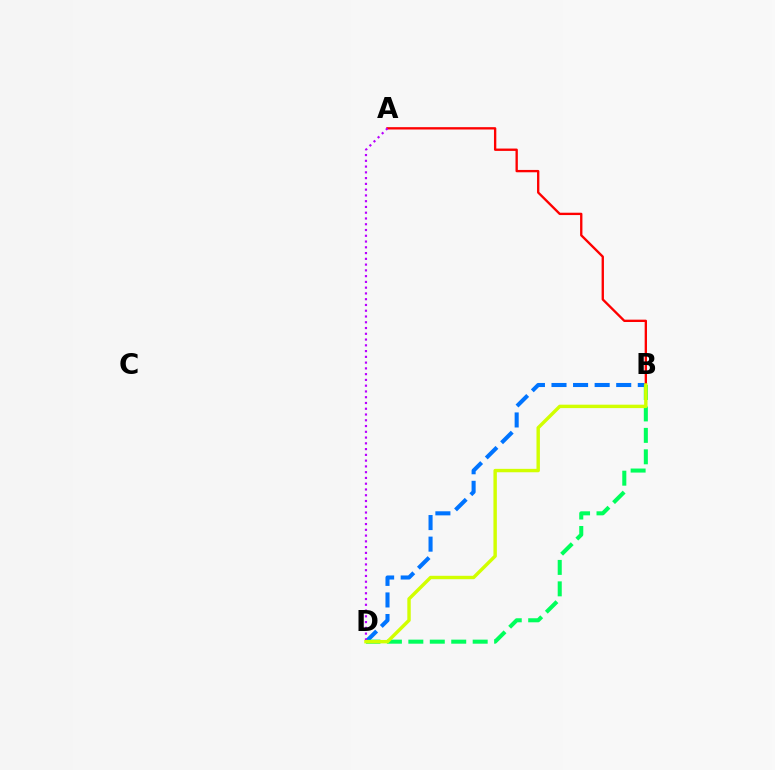{('B', 'D'): [{'color': '#0074ff', 'line_style': 'dashed', 'thickness': 2.93}, {'color': '#00ff5c', 'line_style': 'dashed', 'thickness': 2.91}, {'color': '#d1ff00', 'line_style': 'solid', 'thickness': 2.46}], ('A', 'B'): [{'color': '#ff0000', 'line_style': 'solid', 'thickness': 1.69}], ('A', 'D'): [{'color': '#b900ff', 'line_style': 'dotted', 'thickness': 1.57}]}